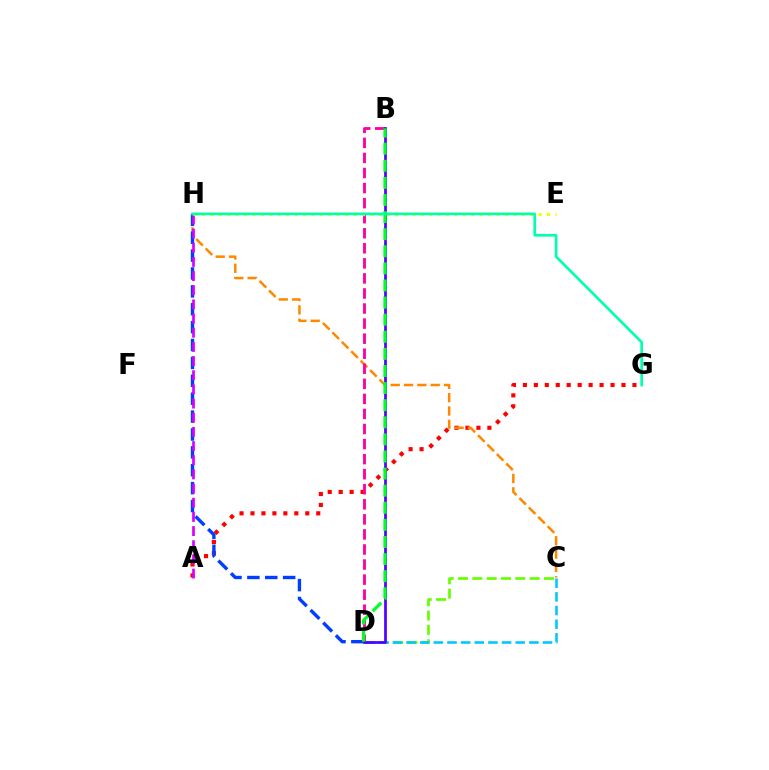{('A', 'G'): [{'color': '#ff0000', 'line_style': 'dotted', 'thickness': 2.98}], ('C', 'D'): [{'color': '#66ff00', 'line_style': 'dashed', 'thickness': 1.95}, {'color': '#00c7ff', 'line_style': 'dashed', 'thickness': 1.85}], ('C', 'H'): [{'color': '#ff8800', 'line_style': 'dashed', 'thickness': 1.81}], ('B', 'D'): [{'color': '#ff00a0', 'line_style': 'dashed', 'thickness': 2.05}, {'color': '#4f00ff', 'line_style': 'solid', 'thickness': 1.95}, {'color': '#00ff27', 'line_style': 'dashed', 'thickness': 2.32}], ('D', 'H'): [{'color': '#003fff', 'line_style': 'dashed', 'thickness': 2.43}], ('A', 'H'): [{'color': '#d600ff', 'line_style': 'dashed', 'thickness': 1.92}], ('E', 'H'): [{'color': '#eeff00', 'line_style': 'dotted', 'thickness': 2.29}], ('G', 'H'): [{'color': '#00ffaf', 'line_style': 'solid', 'thickness': 1.93}]}